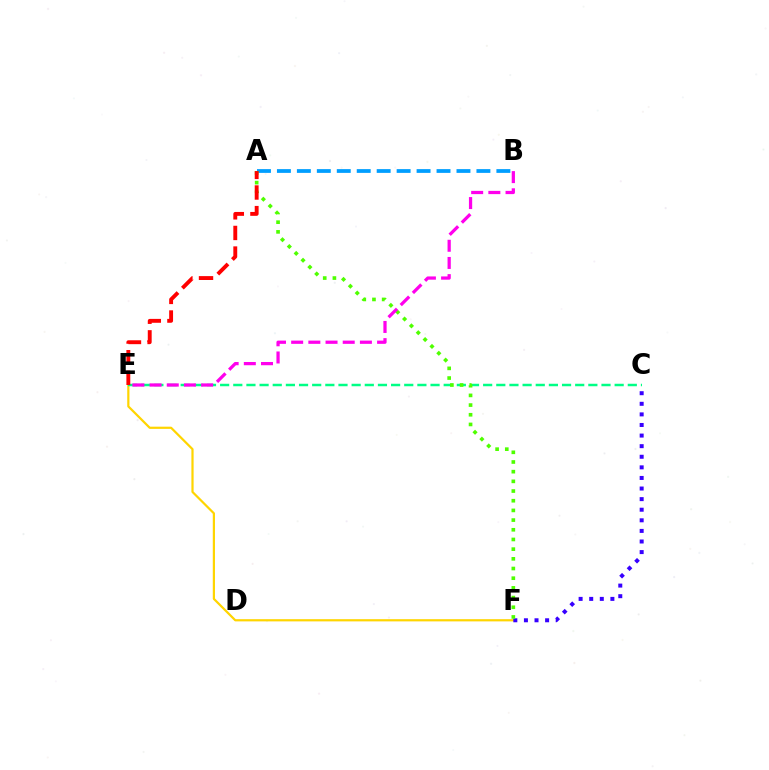{('E', 'F'): [{'color': '#ffd500', 'line_style': 'solid', 'thickness': 1.59}], ('C', 'E'): [{'color': '#00ff86', 'line_style': 'dashed', 'thickness': 1.79}], ('C', 'F'): [{'color': '#3700ff', 'line_style': 'dotted', 'thickness': 2.88}], ('A', 'B'): [{'color': '#009eff', 'line_style': 'dashed', 'thickness': 2.71}], ('A', 'F'): [{'color': '#4fff00', 'line_style': 'dotted', 'thickness': 2.63}], ('A', 'E'): [{'color': '#ff0000', 'line_style': 'dashed', 'thickness': 2.8}], ('B', 'E'): [{'color': '#ff00ed', 'line_style': 'dashed', 'thickness': 2.33}]}